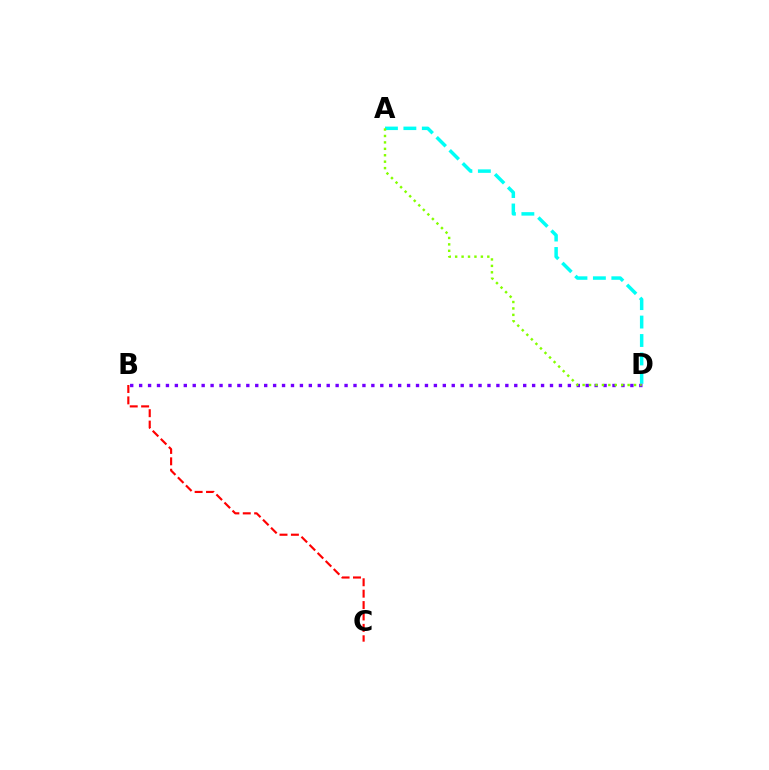{('A', 'D'): [{'color': '#00fff6', 'line_style': 'dashed', 'thickness': 2.5}, {'color': '#84ff00', 'line_style': 'dotted', 'thickness': 1.75}], ('B', 'D'): [{'color': '#7200ff', 'line_style': 'dotted', 'thickness': 2.43}], ('B', 'C'): [{'color': '#ff0000', 'line_style': 'dashed', 'thickness': 1.55}]}